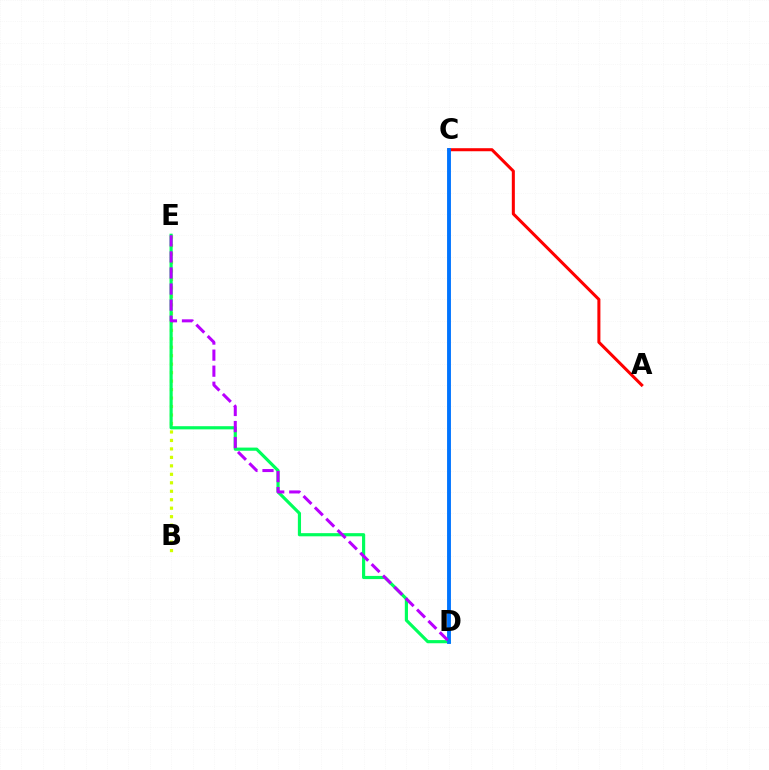{('B', 'E'): [{'color': '#d1ff00', 'line_style': 'dotted', 'thickness': 2.3}], ('D', 'E'): [{'color': '#00ff5c', 'line_style': 'solid', 'thickness': 2.28}, {'color': '#b900ff', 'line_style': 'dashed', 'thickness': 2.18}], ('A', 'C'): [{'color': '#ff0000', 'line_style': 'solid', 'thickness': 2.19}], ('C', 'D'): [{'color': '#0074ff', 'line_style': 'solid', 'thickness': 2.79}]}